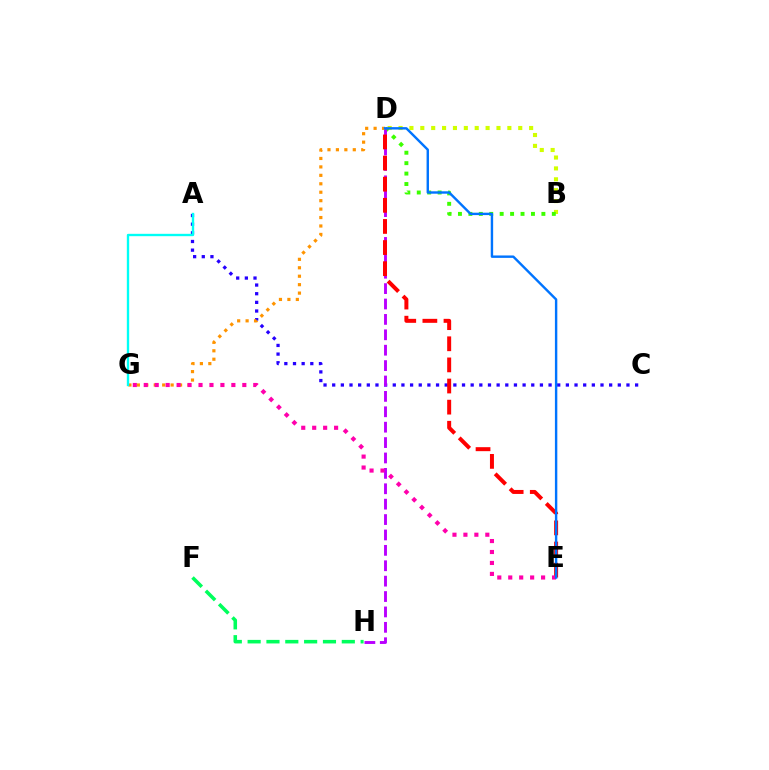{('B', 'D'): [{'color': '#d1ff00', 'line_style': 'dotted', 'thickness': 2.96}, {'color': '#3dff00', 'line_style': 'dotted', 'thickness': 2.83}], ('A', 'C'): [{'color': '#2500ff', 'line_style': 'dotted', 'thickness': 2.35}], ('D', 'H'): [{'color': '#b900ff', 'line_style': 'dashed', 'thickness': 2.09}], ('D', 'G'): [{'color': '#ff9400', 'line_style': 'dotted', 'thickness': 2.29}], ('A', 'G'): [{'color': '#00fff6', 'line_style': 'solid', 'thickness': 1.7}], ('F', 'H'): [{'color': '#00ff5c', 'line_style': 'dashed', 'thickness': 2.56}], ('D', 'E'): [{'color': '#ff0000', 'line_style': 'dashed', 'thickness': 2.87}, {'color': '#0074ff', 'line_style': 'solid', 'thickness': 1.73}], ('E', 'G'): [{'color': '#ff00ac', 'line_style': 'dotted', 'thickness': 2.98}]}